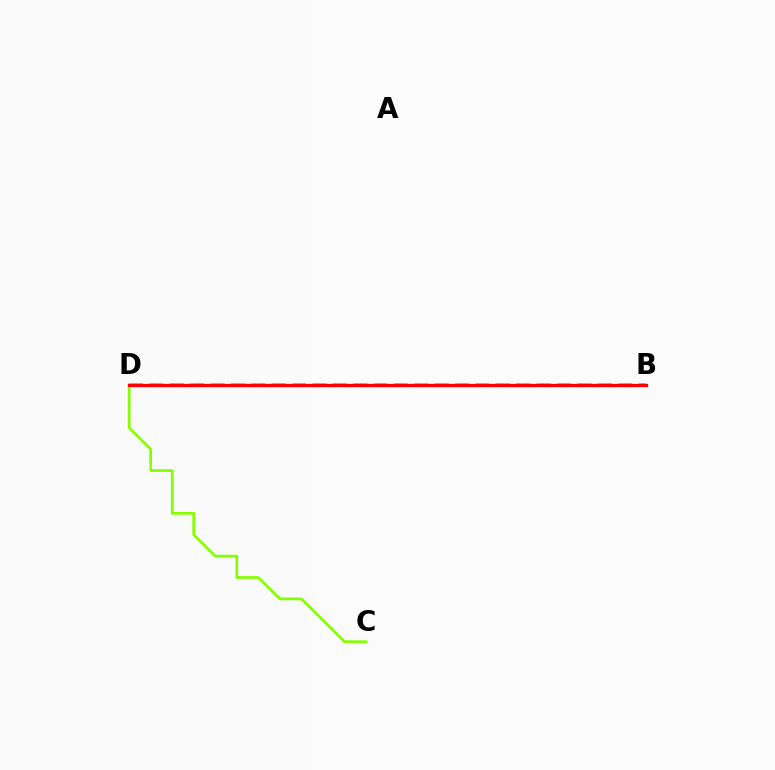{('B', 'D'): [{'color': '#00fff6', 'line_style': 'dashed', 'thickness': 2.77}, {'color': '#7200ff', 'line_style': 'dashed', 'thickness': 2.24}, {'color': '#ff0000', 'line_style': 'solid', 'thickness': 2.3}], ('C', 'D'): [{'color': '#84ff00', 'line_style': 'solid', 'thickness': 1.94}]}